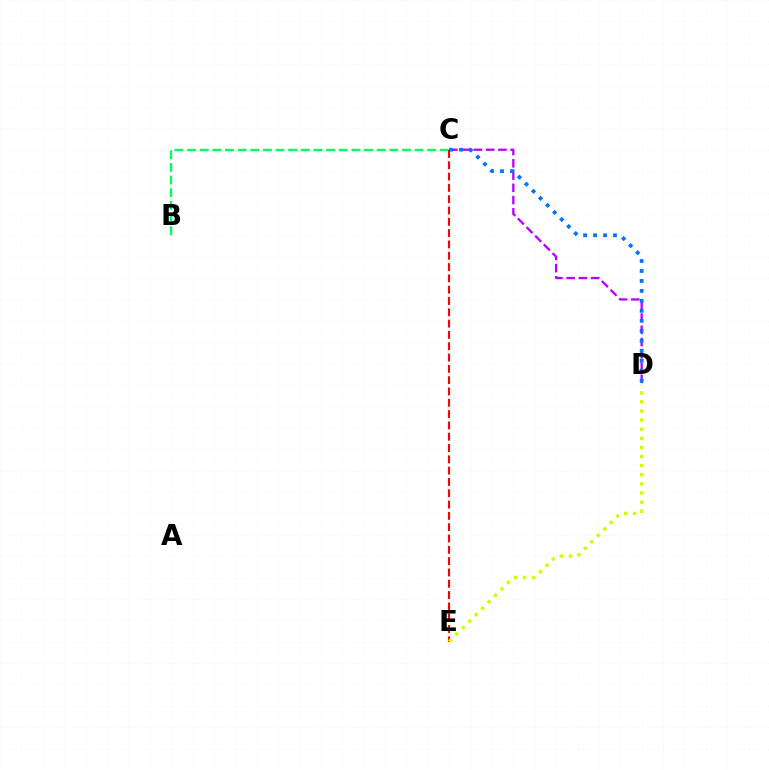{('B', 'C'): [{'color': '#00ff5c', 'line_style': 'dashed', 'thickness': 1.72}], ('C', 'D'): [{'color': '#b900ff', 'line_style': 'dashed', 'thickness': 1.66}, {'color': '#0074ff', 'line_style': 'dotted', 'thickness': 2.71}], ('C', 'E'): [{'color': '#ff0000', 'line_style': 'dashed', 'thickness': 1.54}], ('D', 'E'): [{'color': '#d1ff00', 'line_style': 'dotted', 'thickness': 2.48}]}